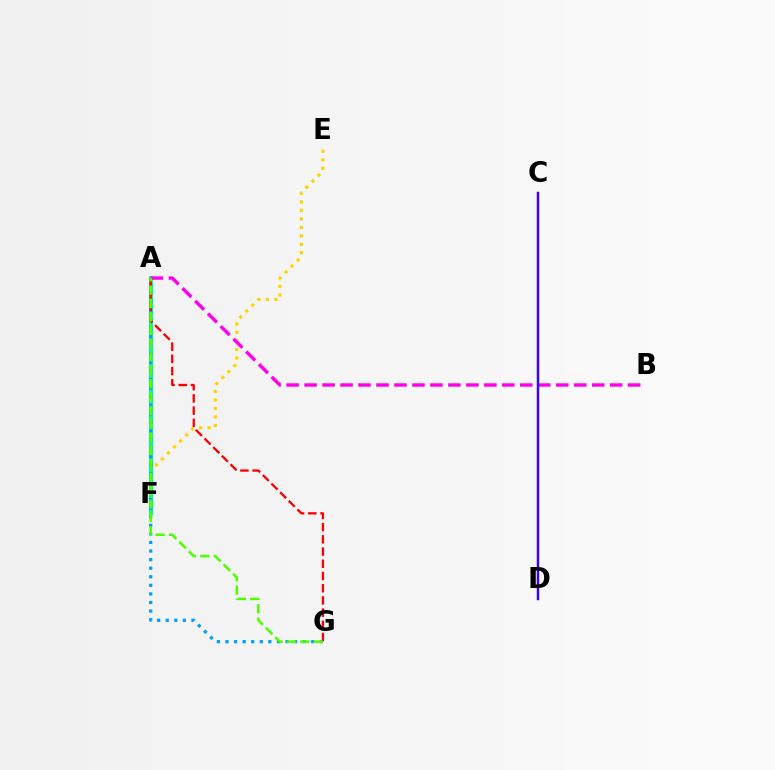{('E', 'F'): [{'color': '#ffd500', 'line_style': 'dotted', 'thickness': 2.31}], ('A', 'F'): [{'color': '#00ff86', 'line_style': 'solid', 'thickness': 2.92}], ('A', 'G'): [{'color': '#009eff', 'line_style': 'dotted', 'thickness': 2.33}, {'color': '#ff0000', 'line_style': 'dashed', 'thickness': 1.66}, {'color': '#4fff00', 'line_style': 'dashed', 'thickness': 1.82}], ('A', 'B'): [{'color': '#ff00ed', 'line_style': 'dashed', 'thickness': 2.44}], ('C', 'D'): [{'color': '#3700ff', 'line_style': 'solid', 'thickness': 1.77}]}